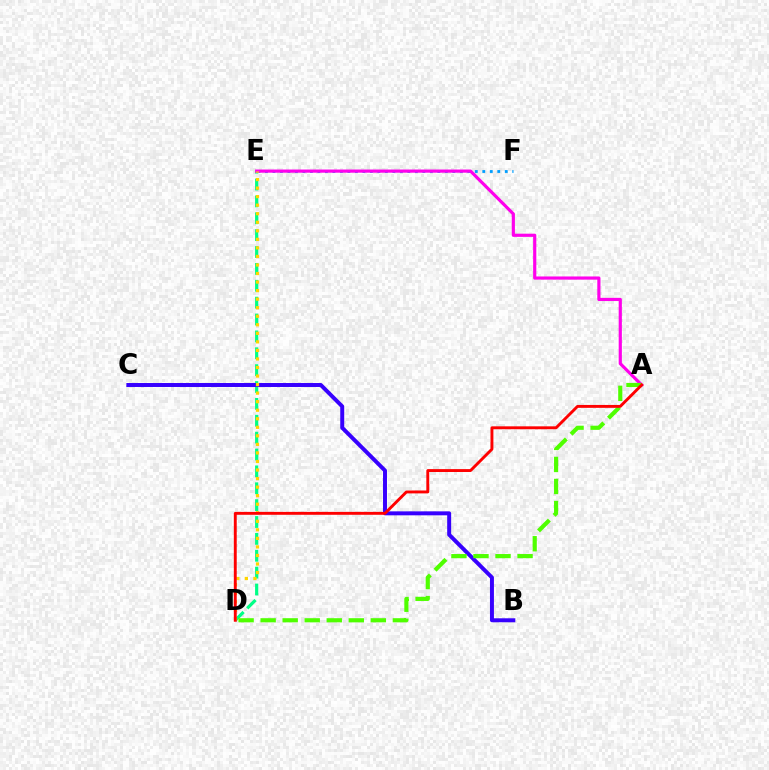{('E', 'F'): [{'color': '#009eff', 'line_style': 'dotted', 'thickness': 2.04}], ('D', 'E'): [{'color': '#00ff86', 'line_style': 'dashed', 'thickness': 2.29}, {'color': '#ffd500', 'line_style': 'dotted', 'thickness': 2.32}], ('B', 'C'): [{'color': '#3700ff', 'line_style': 'solid', 'thickness': 2.86}], ('A', 'E'): [{'color': '#ff00ed', 'line_style': 'solid', 'thickness': 2.29}], ('A', 'D'): [{'color': '#4fff00', 'line_style': 'dashed', 'thickness': 2.99}, {'color': '#ff0000', 'line_style': 'solid', 'thickness': 2.09}]}